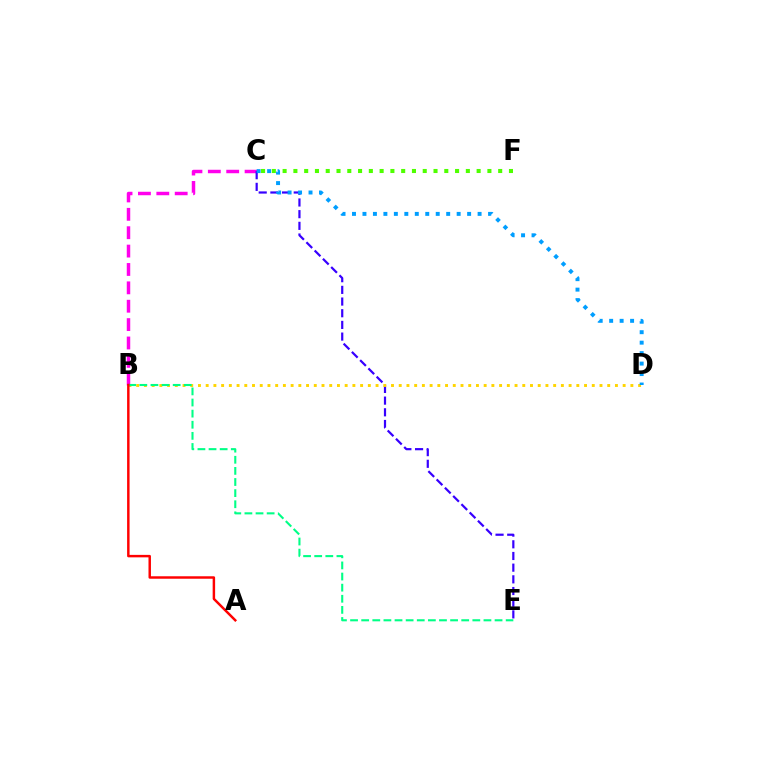{('B', 'C'): [{'color': '#ff00ed', 'line_style': 'dashed', 'thickness': 2.5}], ('C', 'F'): [{'color': '#4fff00', 'line_style': 'dotted', 'thickness': 2.93}], ('C', 'E'): [{'color': '#3700ff', 'line_style': 'dashed', 'thickness': 1.59}], ('B', 'D'): [{'color': '#ffd500', 'line_style': 'dotted', 'thickness': 2.1}], ('B', 'E'): [{'color': '#00ff86', 'line_style': 'dashed', 'thickness': 1.51}], ('C', 'D'): [{'color': '#009eff', 'line_style': 'dotted', 'thickness': 2.84}], ('A', 'B'): [{'color': '#ff0000', 'line_style': 'solid', 'thickness': 1.77}]}